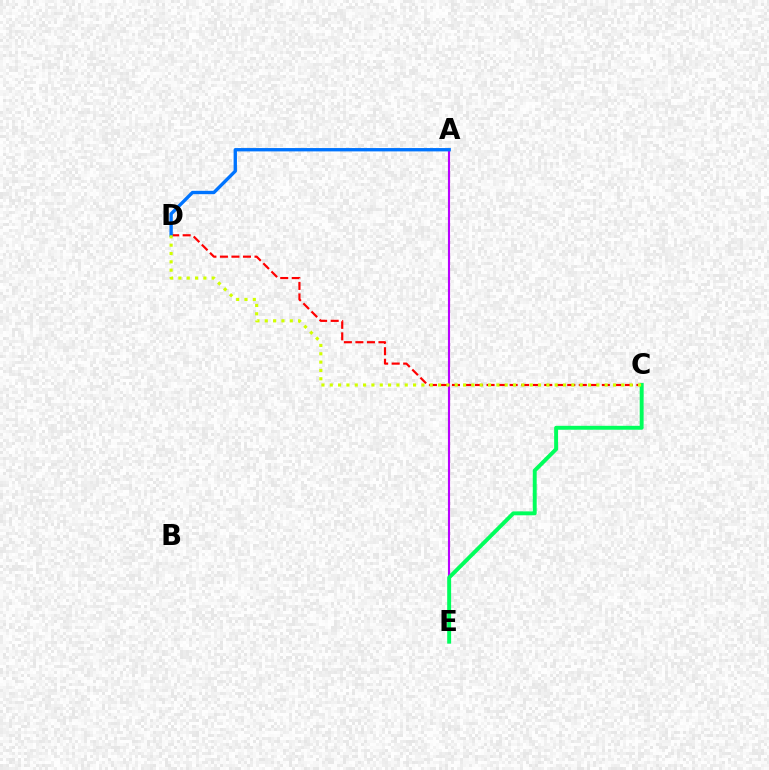{('A', 'E'): [{'color': '#b900ff', 'line_style': 'solid', 'thickness': 1.54}], ('C', 'D'): [{'color': '#ff0000', 'line_style': 'dashed', 'thickness': 1.57}, {'color': '#d1ff00', 'line_style': 'dotted', 'thickness': 2.26}], ('A', 'D'): [{'color': '#0074ff', 'line_style': 'solid', 'thickness': 2.41}], ('C', 'E'): [{'color': '#00ff5c', 'line_style': 'solid', 'thickness': 2.82}]}